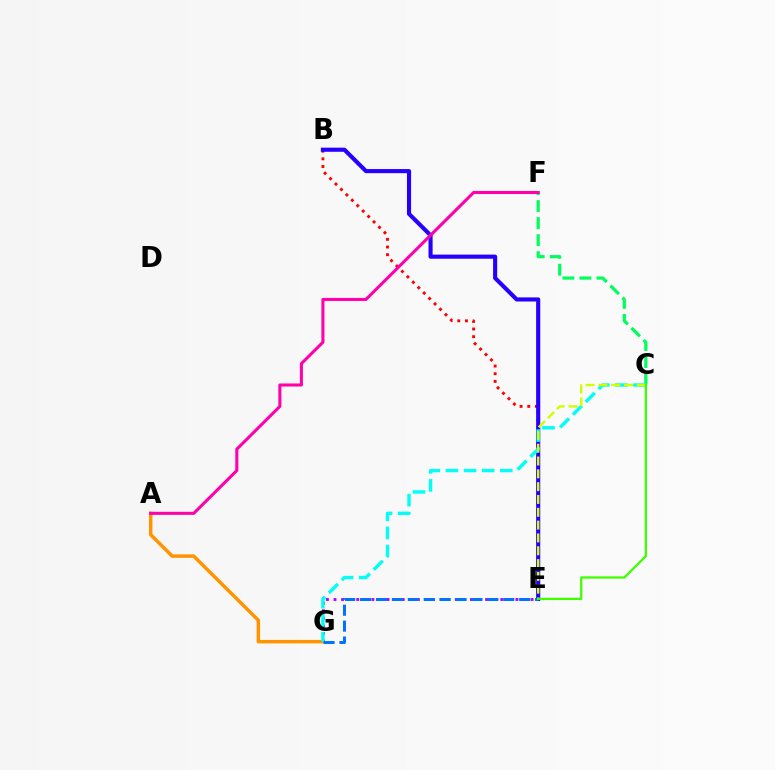{('E', 'G'): [{'color': '#b900ff', 'line_style': 'dotted', 'thickness': 2.06}, {'color': '#0074ff', 'line_style': 'dashed', 'thickness': 2.16}], ('C', 'F'): [{'color': '#00ff5c', 'line_style': 'dashed', 'thickness': 2.31}], ('B', 'E'): [{'color': '#ff0000', 'line_style': 'dotted', 'thickness': 2.08}, {'color': '#2500ff', 'line_style': 'solid', 'thickness': 2.96}], ('A', 'G'): [{'color': '#ff9400', 'line_style': 'solid', 'thickness': 2.51}], ('C', 'G'): [{'color': '#00fff6', 'line_style': 'dashed', 'thickness': 2.46}], ('A', 'F'): [{'color': '#ff00ac', 'line_style': 'solid', 'thickness': 2.21}], ('C', 'E'): [{'color': '#d1ff00', 'line_style': 'dashed', 'thickness': 1.74}, {'color': '#3dff00', 'line_style': 'solid', 'thickness': 1.63}]}